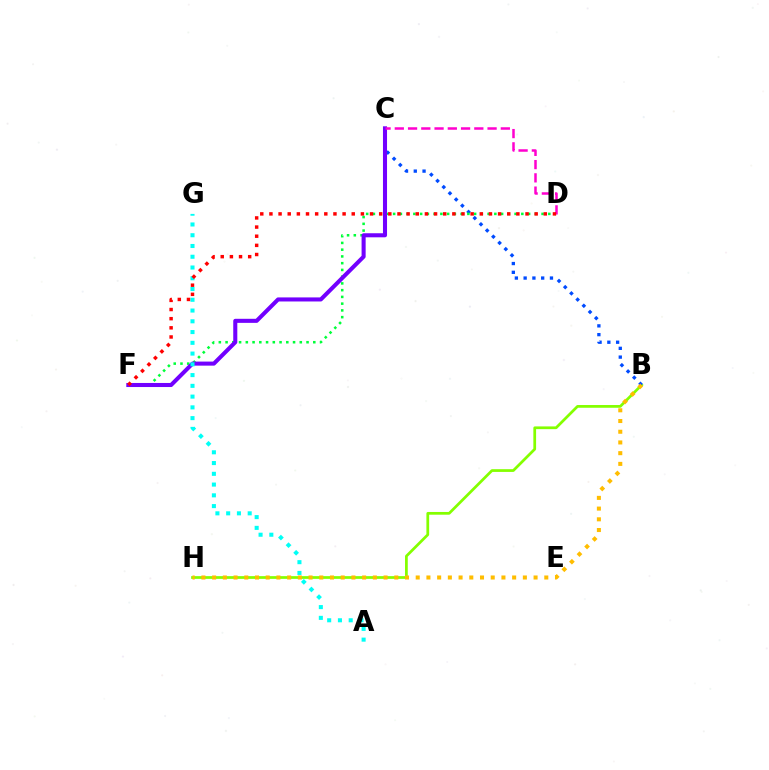{('B', 'H'): [{'color': '#84ff00', 'line_style': 'solid', 'thickness': 1.97}, {'color': '#ffbd00', 'line_style': 'dotted', 'thickness': 2.91}], ('B', 'C'): [{'color': '#004bff', 'line_style': 'dotted', 'thickness': 2.38}], ('D', 'F'): [{'color': '#00ff39', 'line_style': 'dotted', 'thickness': 1.83}, {'color': '#ff0000', 'line_style': 'dotted', 'thickness': 2.49}], ('C', 'F'): [{'color': '#7200ff', 'line_style': 'solid', 'thickness': 2.92}], ('C', 'D'): [{'color': '#ff00cf', 'line_style': 'dashed', 'thickness': 1.8}], ('A', 'G'): [{'color': '#00fff6', 'line_style': 'dotted', 'thickness': 2.92}]}